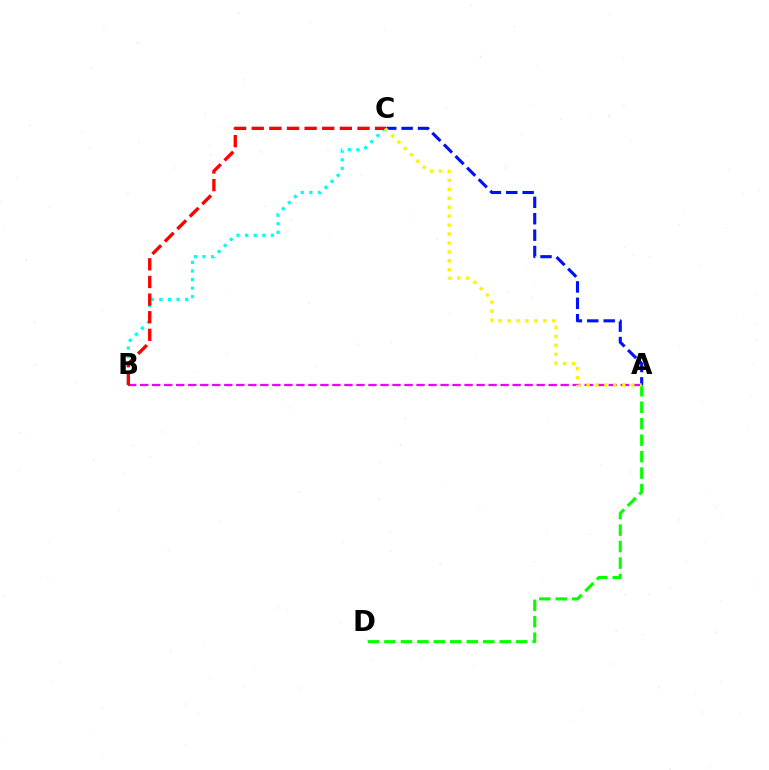{('B', 'C'): [{'color': '#00fff6', 'line_style': 'dotted', 'thickness': 2.33}, {'color': '#ff0000', 'line_style': 'dashed', 'thickness': 2.39}], ('A', 'B'): [{'color': '#ee00ff', 'line_style': 'dashed', 'thickness': 1.63}], ('A', 'C'): [{'color': '#0010ff', 'line_style': 'dashed', 'thickness': 2.23}, {'color': '#fcf500', 'line_style': 'dotted', 'thickness': 2.43}], ('A', 'D'): [{'color': '#08ff00', 'line_style': 'dashed', 'thickness': 2.24}]}